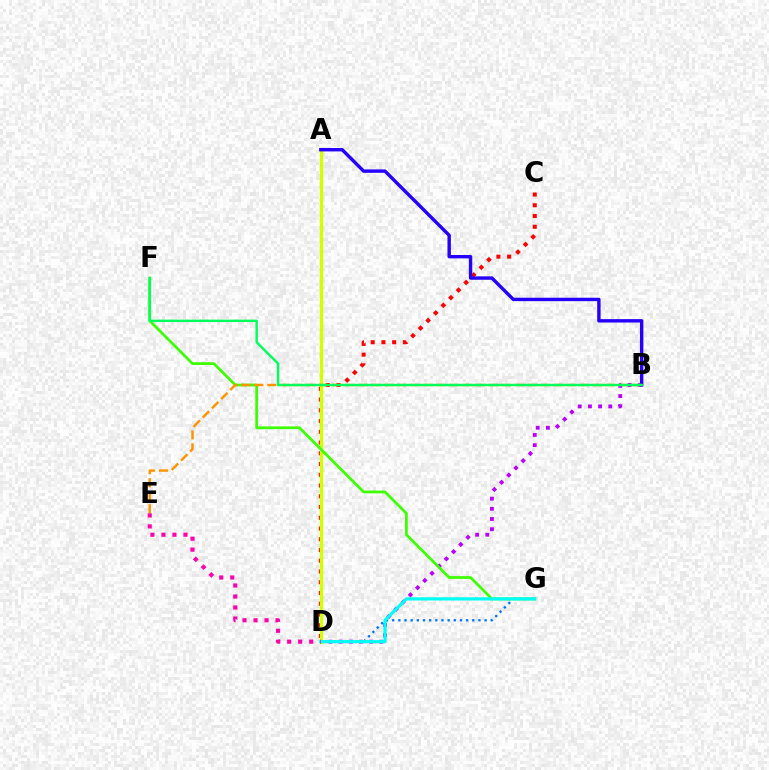{('B', 'D'): [{'color': '#b900ff', 'line_style': 'dotted', 'thickness': 2.76}], ('D', 'G'): [{'color': '#0074ff', 'line_style': 'dotted', 'thickness': 1.67}, {'color': '#00fff6', 'line_style': 'solid', 'thickness': 2.3}], ('C', 'D'): [{'color': '#ff0000', 'line_style': 'dotted', 'thickness': 2.92}], ('A', 'D'): [{'color': '#d1ff00', 'line_style': 'solid', 'thickness': 2.41}], ('F', 'G'): [{'color': '#3dff00', 'line_style': 'solid', 'thickness': 1.98}], ('A', 'B'): [{'color': '#2500ff', 'line_style': 'solid', 'thickness': 2.45}], ('B', 'E'): [{'color': '#ff9400', 'line_style': 'dashed', 'thickness': 1.77}], ('B', 'F'): [{'color': '#00ff5c', 'line_style': 'solid', 'thickness': 1.75}], ('D', 'E'): [{'color': '#ff00ac', 'line_style': 'dotted', 'thickness': 2.99}]}